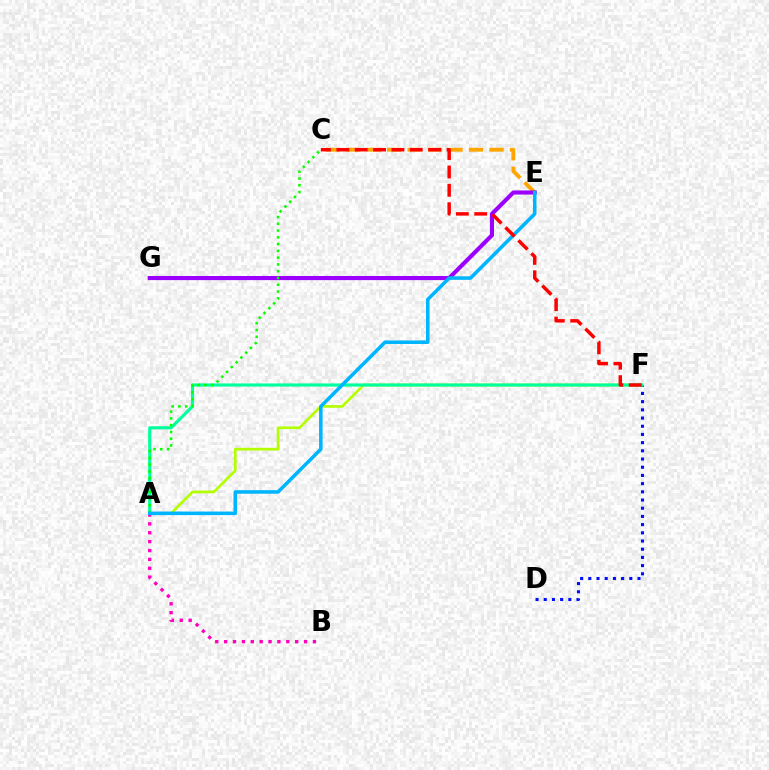{('A', 'F'): [{'color': '#b3ff00', 'line_style': 'solid', 'thickness': 1.94}, {'color': '#00ff9d', 'line_style': 'solid', 'thickness': 2.26}], ('D', 'F'): [{'color': '#0010ff', 'line_style': 'dotted', 'thickness': 2.23}], ('A', 'B'): [{'color': '#ff00bd', 'line_style': 'dotted', 'thickness': 2.41}], ('C', 'E'): [{'color': '#ffa500', 'line_style': 'dashed', 'thickness': 2.78}], ('E', 'G'): [{'color': '#9b00ff', 'line_style': 'solid', 'thickness': 2.96}], ('A', 'C'): [{'color': '#08ff00', 'line_style': 'dotted', 'thickness': 1.84}], ('A', 'E'): [{'color': '#00b5ff', 'line_style': 'solid', 'thickness': 2.55}], ('C', 'F'): [{'color': '#ff0000', 'line_style': 'dashed', 'thickness': 2.5}]}